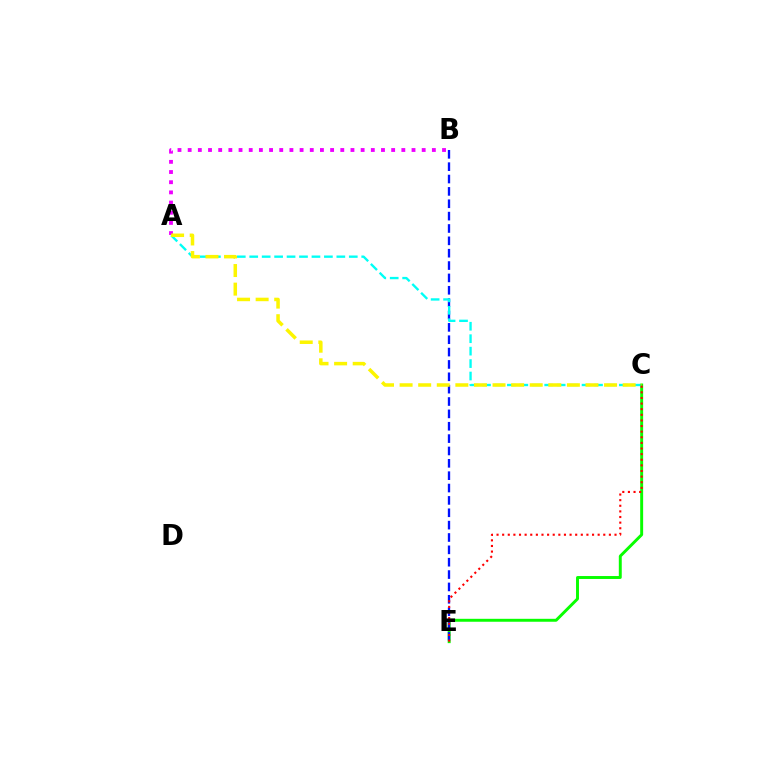{('C', 'E'): [{'color': '#08ff00', 'line_style': 'solid', 'thickness': 2.12}, {'color': '#ff0000', 'line_style': 'dotted', 'thickness': 1.53}], ('A', 'B'): [{'color': '#ee00ff', 'line_style': 'dotted', 'thickness': 2.76}], ('B', 'E'): [{'color': '#0010ff', 'line_style': 'dashed', 'thickness': 1.68}], ('A', 'C'): [{'color': '#00fff6', 'line_style': 'dashed', 'thickness': 1.69}, {'color': '#fcf500', 'line_style': 'dashed', 'thickness': 2.53}]}